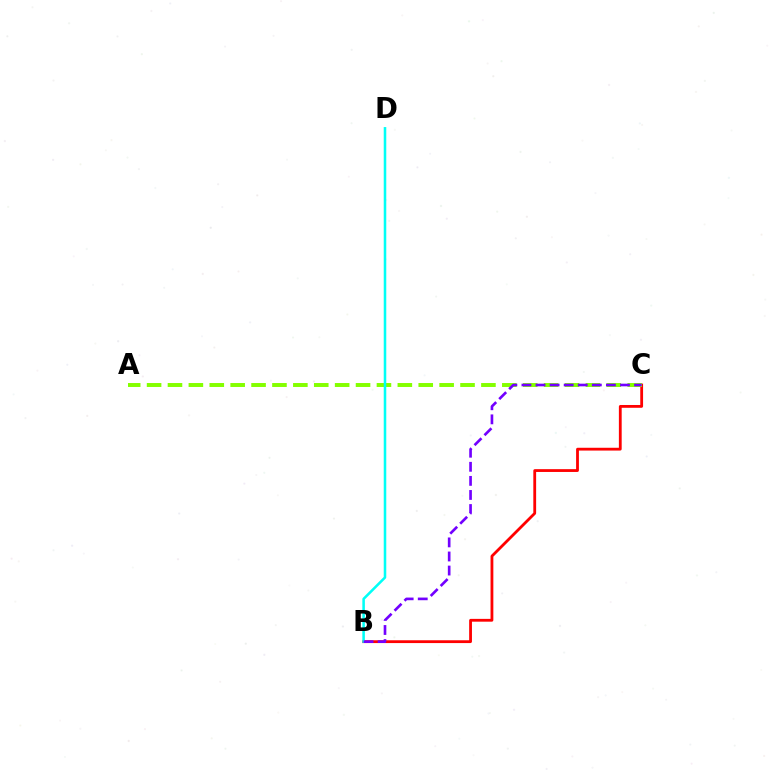{('B', 'C'): [{'color': '#ff0000', 'line_style': 'solid', 'thickness': 2.02}, {'color': '#7200ff', 'line_style': 'dashed', 'thickness': 1.91}], ('A', 'C'): [{'color': '#84ff00', 'line_style': 'dashed', 'thickness': 2.84}], ('B', 'D'): [{'color': '#00fff6', 'line_style': 'solid', 'thickness': 1.83}]}